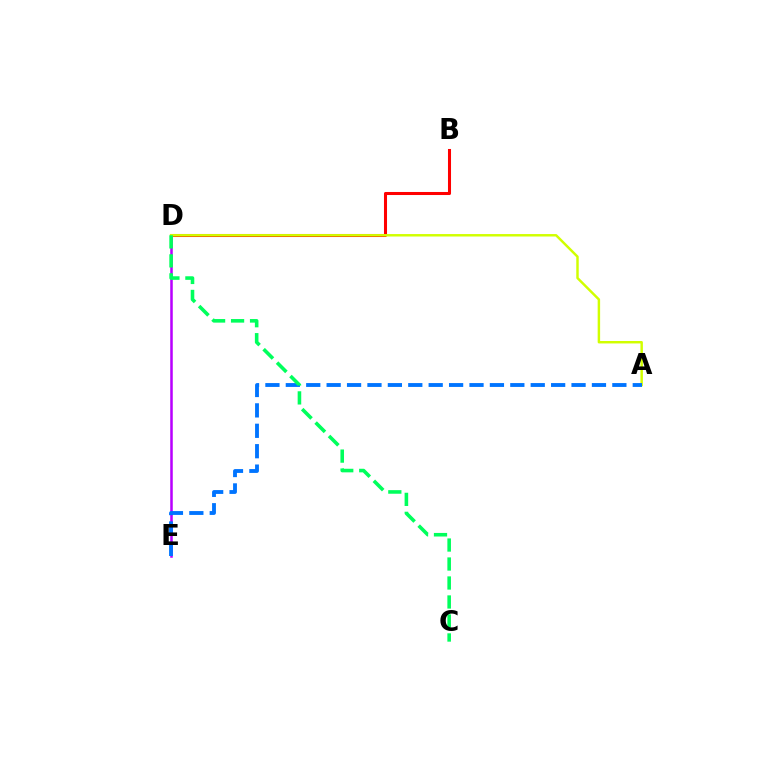{('B', 'D'): [{'color': '#ff0000', 'line_style': 'solid', 'thickness': 2.19}], ('D', 'E'): [{'color': '#b900ff', 'line_style': 'solid', 'thickness': 1.82}], ('A', 'D'): [{'color': '#d1ff00', 'line_style': 'solid', 'thickness': 1.77}], ('A', 'E'): [{'color': '#0074ff', 'line_style': 'dashed', 'thickness': 2.77}], ('C', 'D'): [{'color': '#00ff5c', 'line_style': 'dashed', 'thickness': 2.58}]}